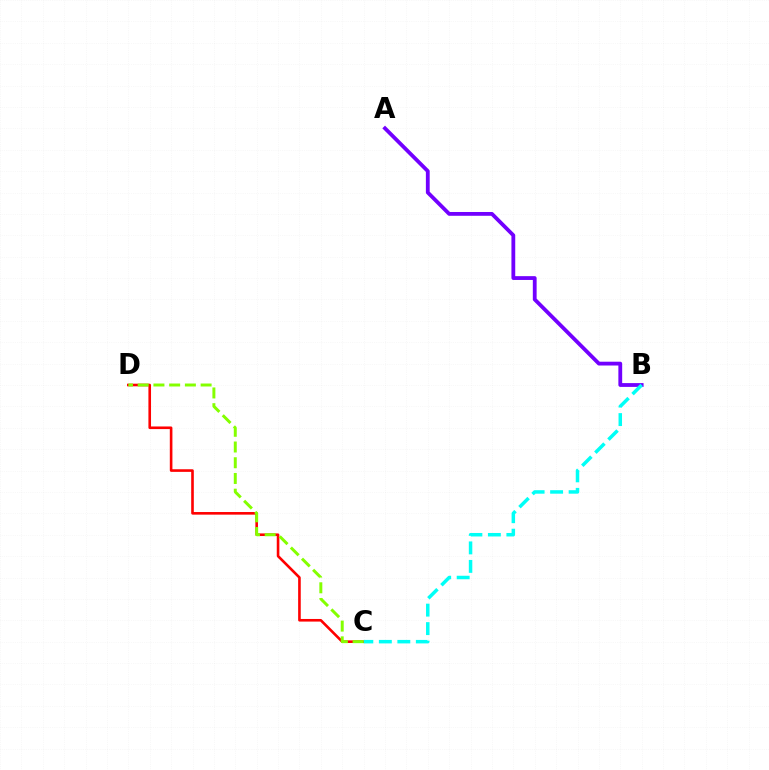{('A', 'B'): [{'color': '#7200ff', 'line_style': 'solid', 'thickness': 2.74}], ('C', 'D'): [{'color': '#ff0000', 'line_style': 'solid', 'thickness': 1.88}, {'color': '#84ff00', 'line_style': 'dashed', 'thickness': 2.14}], ('B', 'C'): [{'color': '#00fff6', 'line_style': 'dashed', 'thickness': 2.51}]}